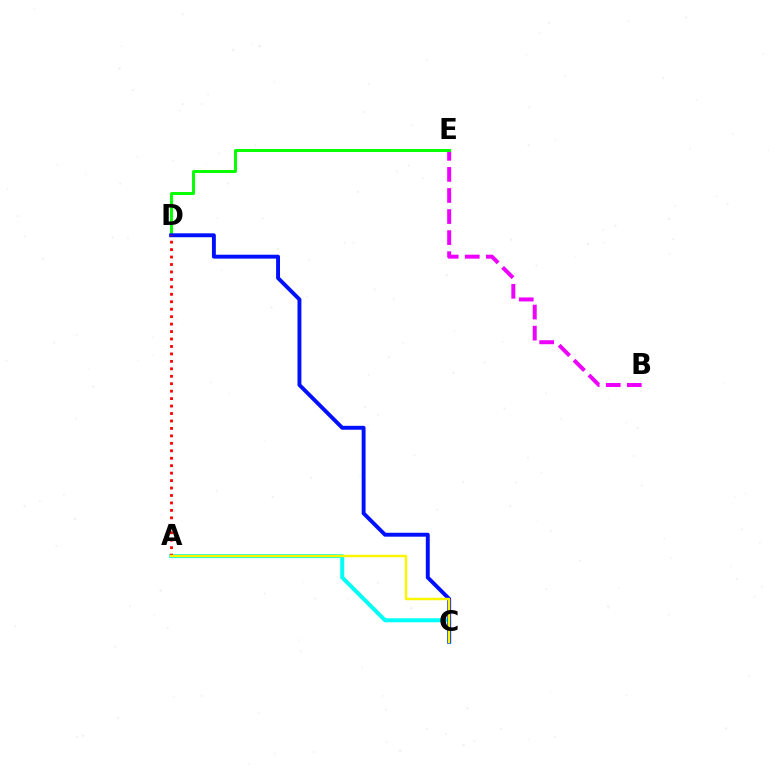{('A', 'C'): [{'color': '#00fff6', 'line_style': 'solid', 'thickness': 2.87}, {'color': '#fcf500', 'line_style': 'solid', 'thickness': 1.77}], ('B', 'E'): [{'color': '#ee00ff', 'line_style': 'dashed', 'thickness': 2.86}], ('D', 'E'): [{'color': '#08ff00', 'line_style': 'solid', 'thickness': 2.13}], ('C', 'D'): [{'color': '#0010ff', 'line_style': 'solid', 'thickness': 2.81}], ('A', 'D'): [{'color': '#ff0000', 'line_style': 'dotted', 'thickness': 2.02}]}